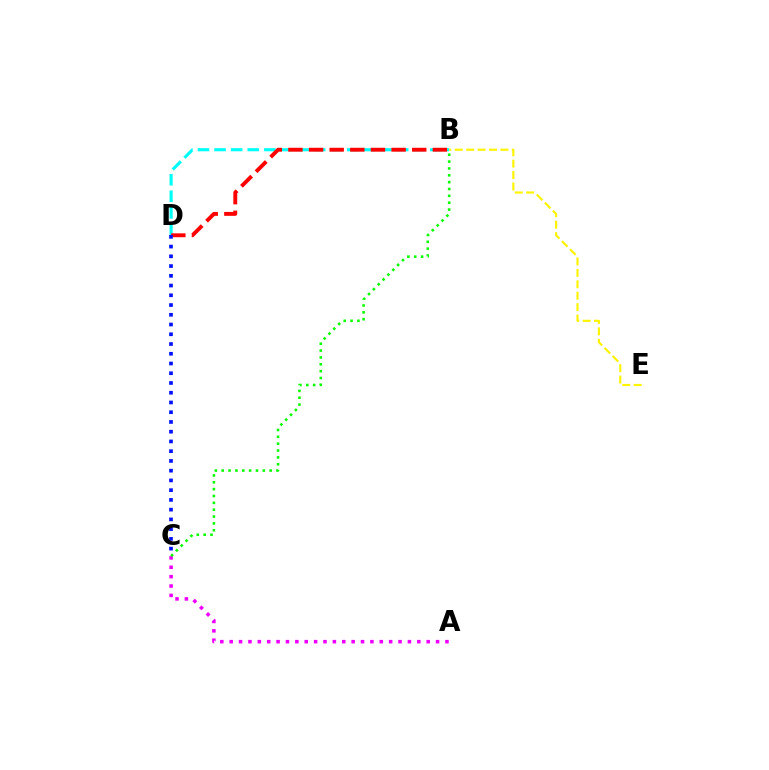{('B', 'D'): [{'color': '#00fff6', 'line_style': 'dashed', 'thickness': 2.25}, {'color': '#ff0000', 'line_style': 'dashed', 'thickness': 2.8}], ('A', 'C'): [{'color': '#ee00ff', 'line_style': 'dotted', 'thickness': 2.55}], ('B', 'C'): [{'color': '#08ff00', 'line_style': 'dotted', 'thickness': 1.86}], ('B', 'E'): [{'color': '#fcf500', 'line_style': 'dashed', 'thickness': 1.55}], ('C', 'D'): [{'color': '#0010ff', 'line_style': 'dotted', 'thickness': 2.65}]}